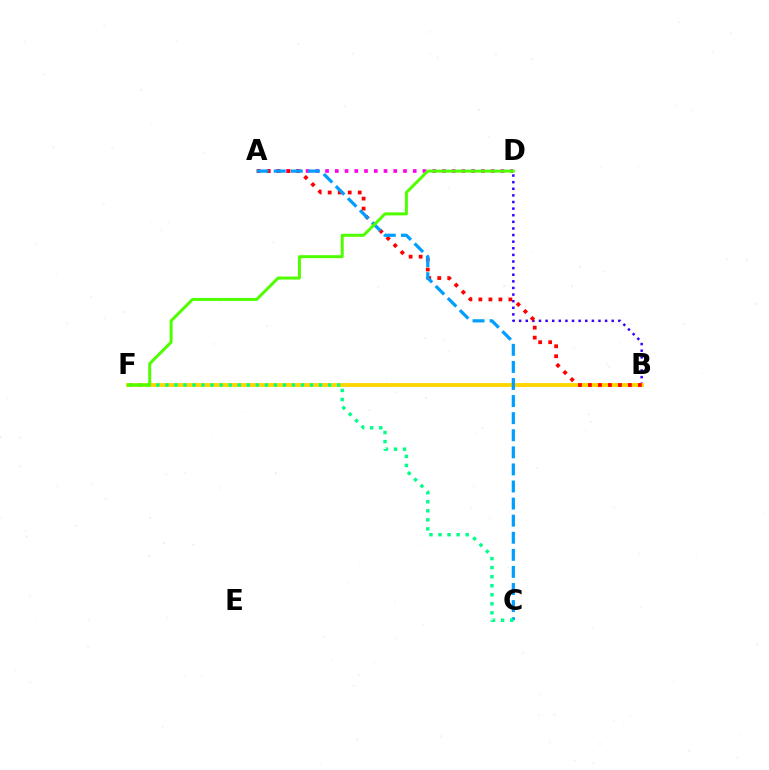{('B', 'D'): [{'color': '#3700ff', 'line_style': 'dotted', 'thickness': 1.8}], ('B', 'F'): [{'color': '#ffd500', 'line_style': 'solid', 'thickness': 2.77}], ('A', 'D'): [{'color': '#ff00ed', 'line_style': 'dotted', 'thickness': 2.65}], ('A', 'B'): [{'color': '#ff0000', 'line_style': 'dotted', 'thickness': 2.72}], ('A', 'C'): [{'color': '#009eff', 'line_style': 'dashed', 'thickness': 2.32}], ('C', 'F'): [{'color': '#00ff86', 'line_style': 'dotted', 'thickness': 2.46}], ('D', 'F'): [{'color': '#4fff00', 'line_style': 'solid', 'thickness': 2.15}]}